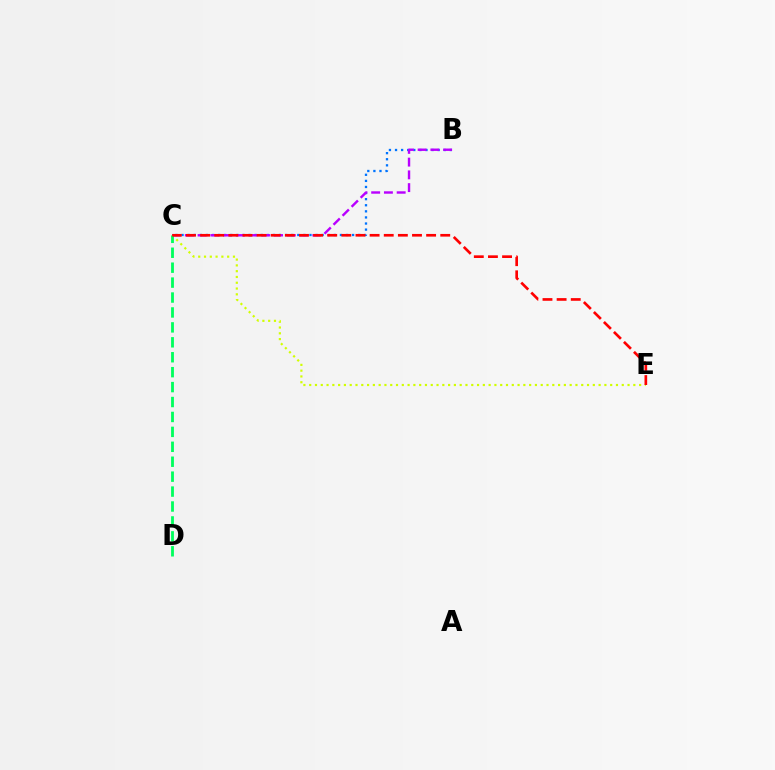{('B', 'C'): [{'color': '#0074ff', 'line_style': 'dotted', 'thickness': 1.65}, {'color': '#b900ff', 'line_style': 'dashed', 'thickness': 1.73}], ('C', 'E'): [{'color': '#d1ff00', 'line_style': 'dotted', 'thickness': 1.57}, {'color': '#ff0000', 'line_style': 'dashed', 'thickness': 1.92}], ('C', 'D'): [{'color': '#00ff5c', 'line_style': 'dashed', 'thickness': 2.03}]}